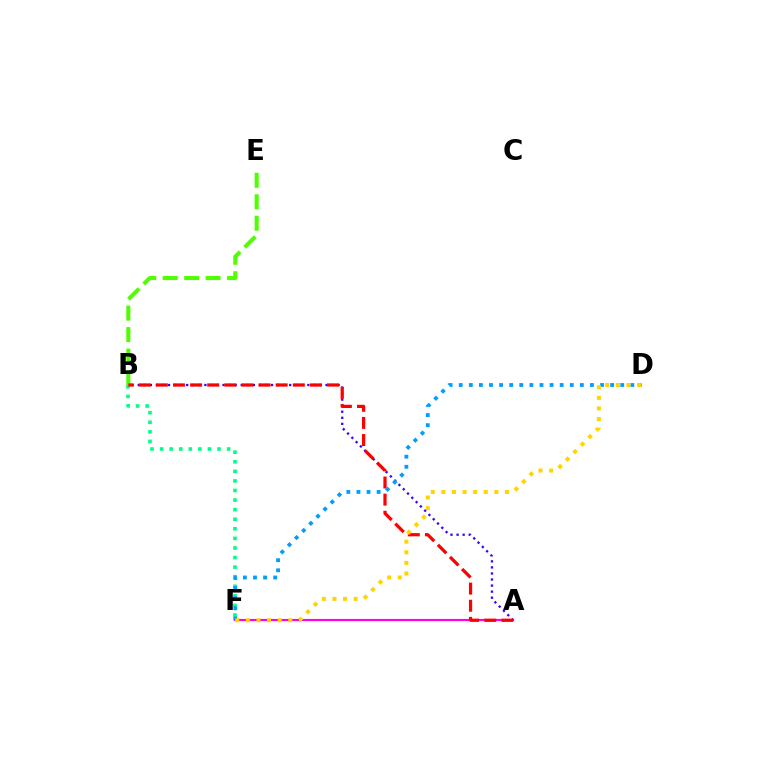{('A', 'B'): [{'color': '#3700ff', 'line_style': 'dotted', 'thickness': 1.65}, {'color': '#ff0000', 'line_style': 'dashed', 'thickness': 2.33}], ('B', 'E'): [{'color': '#4fff00', 'line_style': 'dashed', 'thickness': 2.92}], ('A', 'F'): [{'color': '#ff00ed', 'line_style': 'solid', 'thickness': 1.54}], ('B', 'F'): [{'color': '#00ff86', 'line_style': 'dotted', 'thickness': 2.6}], ('D', 'F'): [{'color': '#009eff', 'line_style': 'dotted', 'thickness': 2.74}, {'color': '#ffd500', 'line_style': 'dotted', 'thickness': 2.88}]}